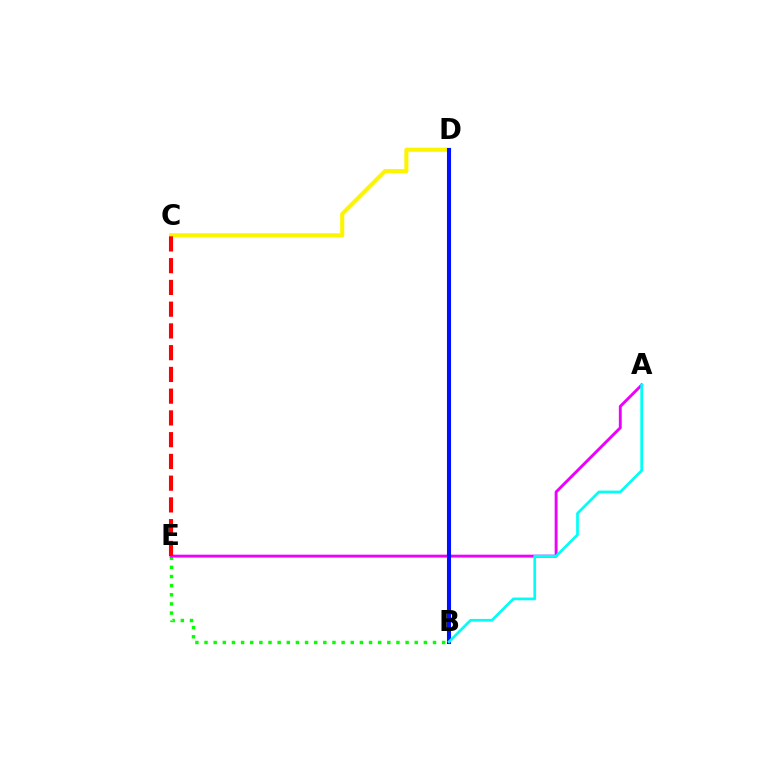{('B', 'E'): [{'color': '#08ff00', 'line_style': 'dotted', 'thickness': 2.48}], ('A', 'E'): [{'color': '#ee00ff', 'line_style': 'solid', 'thickness': 2.09}], ('C', 'D'): [{'color': '#fcf500', 'line_style': 'solid', 'thickness': 2.96}], ('B', 'D'): [{'color': '#0010ff', 'line_style': 'solid', 'thickness': 2.92}], ('A', 'B'): [{'color': '#00fff6', 'line_style': 'solid', 'thickness': 1.95}], ('C', 'E'): [{'color': '#ff0000', 'line_style': 'dashed', 'thickness': 2.95}]}